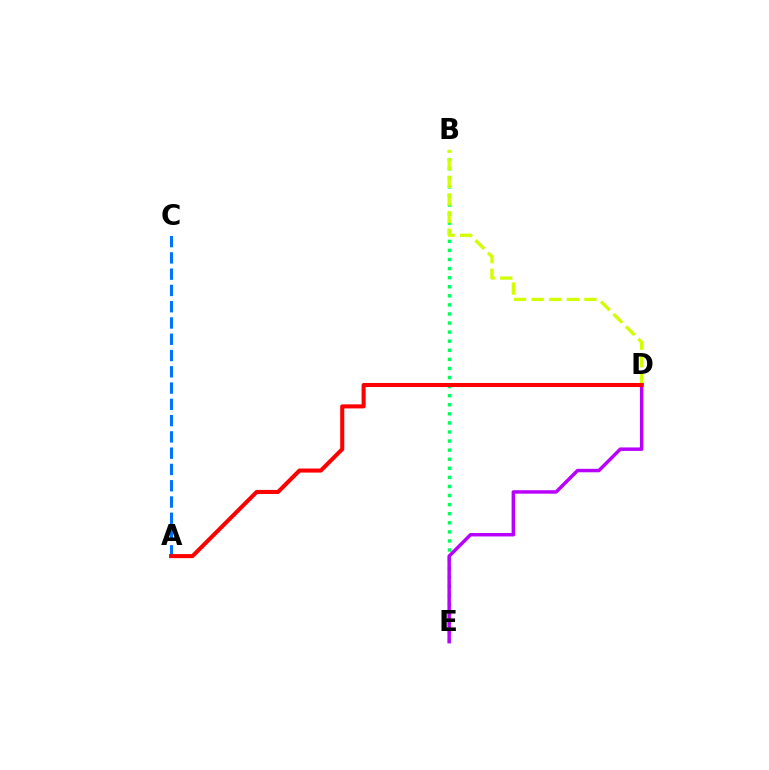{('B', 'E'): [{'color': '#00ff5c', 'line_style': 'dotted', 'thickness': 2.47}], ('D', 'E'): [{'color': '#b900ff', 'line_style': 'solid', 'thickness': 2.49}], ('A', 'C'): [{'color': '#0074ff', 'line_style': 'dashed', 'thickness': 2.21}], ('B', 'D'): [{'color': '#d1ff00', 'line_style': 'dashed', 'thickness': 2.39}], ('A', 'D'): [{'color': '#ff0000', 'line_style': 'solid', 'thickness': 2.93}]}